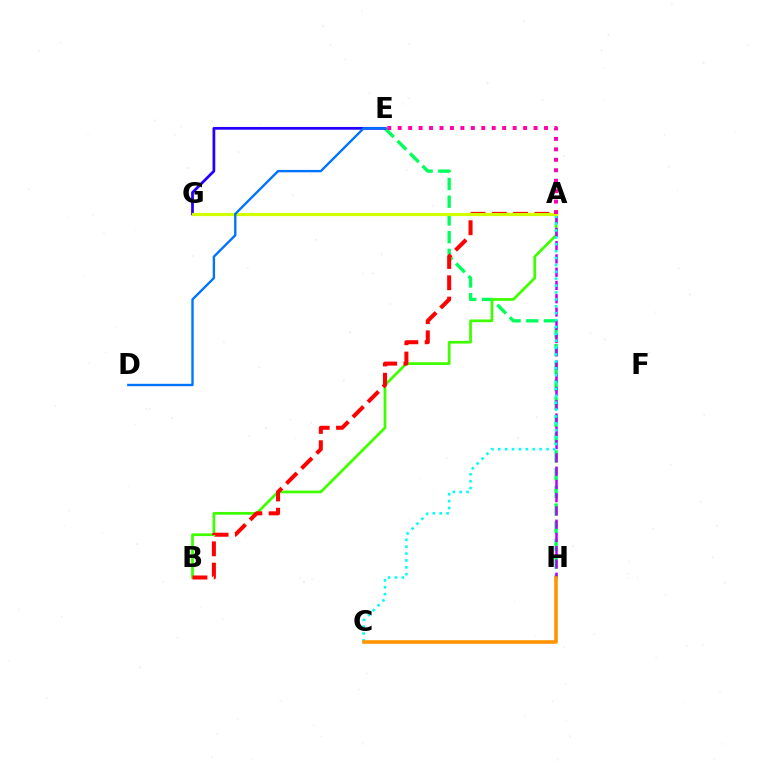{('E', 'H'): [{'color': '#00ff5c', 'line_style': 'dashed', 'thickness': 2.41}], ('E', 'G'): [{'color': '#2500ff', 'line_style': 'solid', 'thickness': 1.98}], ('A', 'B'): [{'color': '#3dff00', 'line_style': 'solid', 'thickness': 1.96}, {'color': '#ff0000', 'line_style': 'dashed', 'thickness': 2.89}], ('A', 'H'): [{'color': '#b900ff', 'line_style': 'dashed', 'thickness': 1.8}], ('A', 'C'): [{'color': '#00fff6', 'line_style': 'dotted', 'thickness': 1.87}], ('A', 'G'): [{'color': '#d1ff00', 'line_style': 'solid', 'thickness': 2.29}], ('C', 'H'): [{'color': '#ff9400', 'line_style': 'solid', 'thickness': 2.57}], ('D', 'E'): [{'color': '#0074ff', 'line_style': 'solid', 'thickness': 1.71}], ('A', 'E'): [{'color': '#ff00ac', 'line_style': 'dotted', 'thickness': 2.84}]}